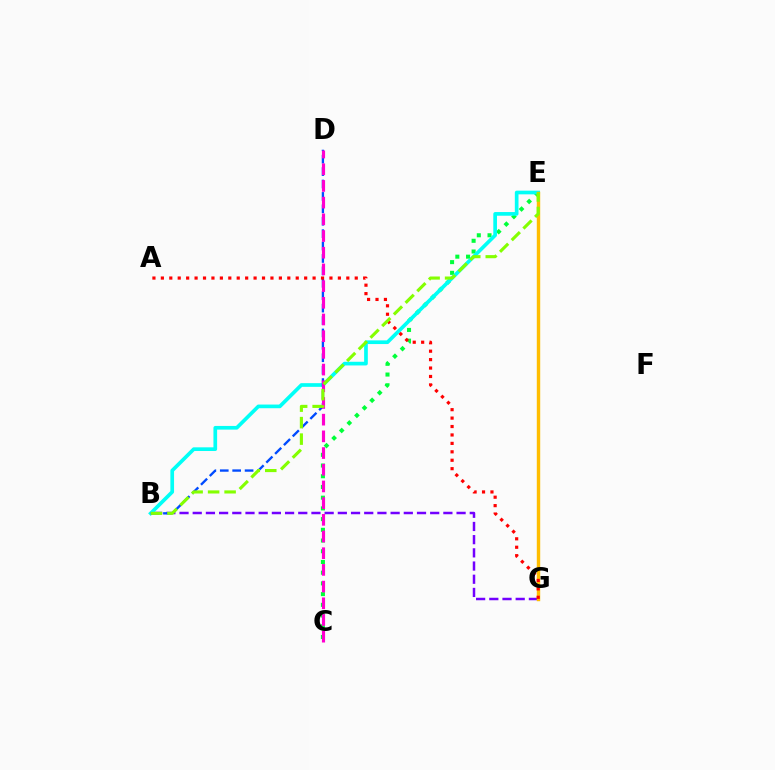{('B', 'G'): [{'color': '#7200ff', 'line_style': 'dashed', 'thickness': 1.79}], ('C', 'E'): [{'color': '#00ff39', 'line_style': 'dotted', 'thickness': 2.91}], ('B', 'E'): [{'color': '#00fff6', 'line_style': 'solid', 'thickness': 2.65}, {'color': '#84ff00', 'line_style': 'dashed', 'thickness': 2.24}], ('B', 'D'): [{'color': '#004bff', 'line_style': 'dashed', 'thickness': 1.69}], ('E', 'G'): [{'color': '#ffbd00', 'line_style': 'solid', 'thickness': 2.46}], ('A', 'G'): [{'color': '#ff0000', 'line_style': 'dotted', 'thickness': 2.29}], ('C', 'D'): [{'color': '#ff00cf', 'line_style': 'dashed', 'thickness': 2.27}]}